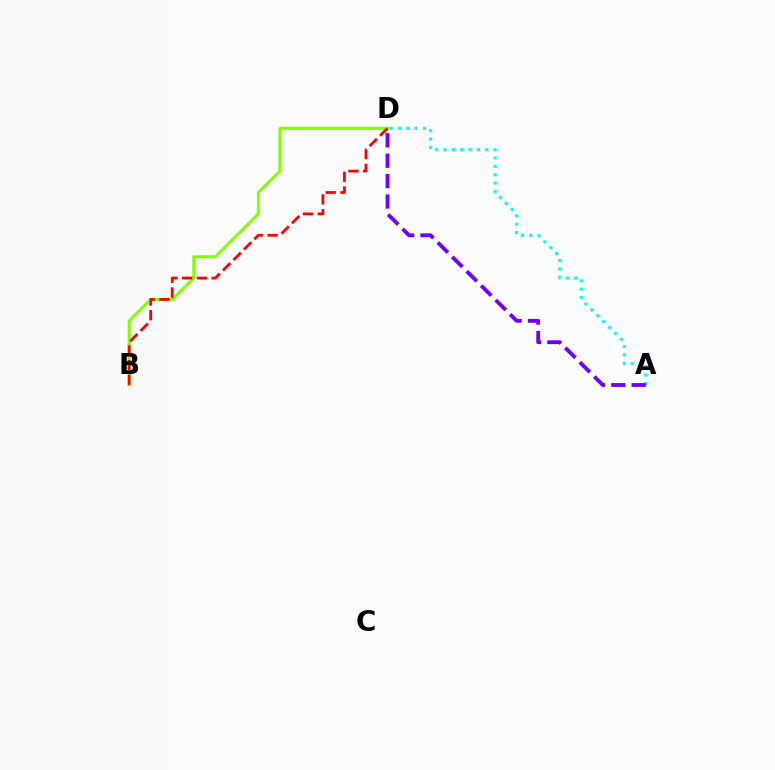{('B', 'D'): [{'color': '#84ff00', 'line_style': 'solid', 'thickness': 2.18}, {'color': '#ff0000', 'line_style': 'dashed', 'thickness': 2.0}], ('A', 'D'): [{'color': '#00fff6', 'line_style': 'dotted', 'thickness': 2.27}, {'color': '#7200ff', 'line_style': 'dashed', 'thickness': 2.77}]}